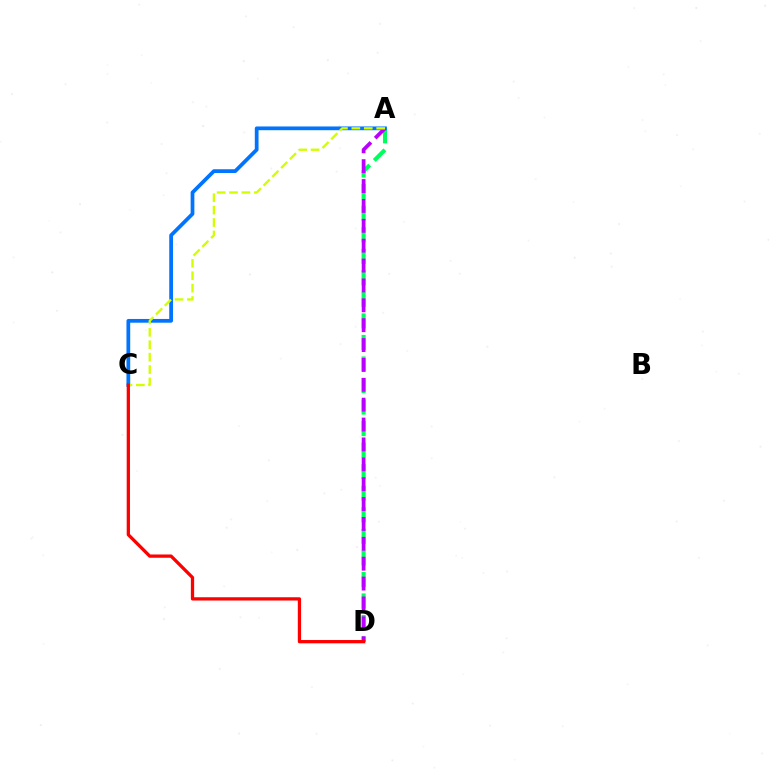{('A', 'D'): [{'color': '#00ff5c', 'line_style': 'dashed', 'thickness': 2.93}, {'color': '#b900ff', 'line_style': 'dashed', 'thickness': 2.7}], ('A', 'C'): [{'color': '#0074ff', 'line_style': 'solid', 'thickness': 2.69}, {'color': '#d1ff00', 'line_style': 'dashed', 'thickness': 1.69}], ('C', 'D'): [{'color': '#ff0000', 'line_style': 'solid', 'thickness': 2.36}]}